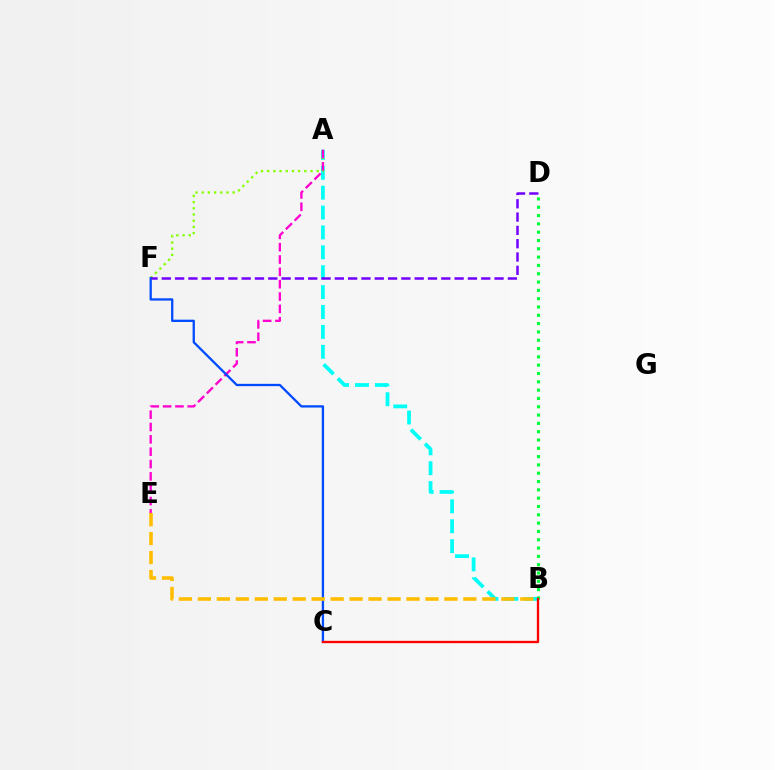{('A', 'B'): [{'color': '#00fff6', 'line_style': 'dashed', 'thickness': 2.7}], ('A', 'F'): [{'color': '#84ff00', 'line_style': 'dotted', 'thickness': 1.68}], ('B', 'D'): [{'color': '#00ff39', 'line_style': 'dotted', 'thickness': 2.26}], ('A', 'E'): [{'color': '#ff00cf', 'line_style': 'dashed', 'thickness': 1.68}], ('C', 'F'): [{'color': '#004bff', 'line_style': 'solid', 'thickness': 1.66}], ('B', 'E'): [{'color': '#ffbd00', 'line_style': 'dashed', 'thickness': 2.58}], ('D', 'F'): [{'color': '#7200ff', 'line_style': 'dashed', 'thickness': 1.81}], ('B', 'C'): [{'color': '#ff0000', 'line_style': 'solid', 'thickness': 1.67}]}